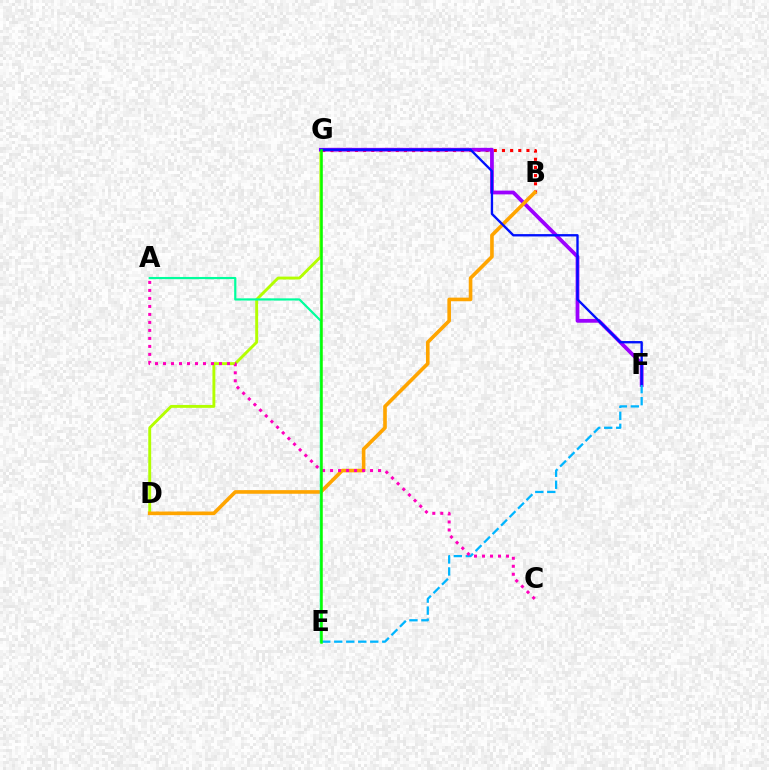{('D', 'G'): [{'color': '#b3ff00', 'line_style': 'solid', 'thickness': 2.08}], ('B', 'G'): [{'color': '#ff0000', 'line_style': 'dotted', 'thickness': 2.22}], ('F', 'G'): [{'color': '#9b00ff', 'line_style': 'solid', 'thickness': 2.71}, {'color': '#0010ff', 'line_style': 'solid', 'thickness': 1.69}], ('B', 'D'): [{'color': '#ffa500', 'line_style': 'solid', 'thickness': 2.61}], ('E', 'F'): [{'color': '#00b5ff', 'line_style': 'dashed', 'thickness': 1.63}], ('A', 'E'): [{'color': '#00ff9d', 'line_style': 'solid', 'thickness': 1.58}], ('A', 'C'): [{'color': '#ff00bd', 'line_style': 'dotted', 'thickness': 2.17}], ('E', 'G'): [{'color': '#08ff00', 'line_style': 'solid', 'thickness': 1.82}]}